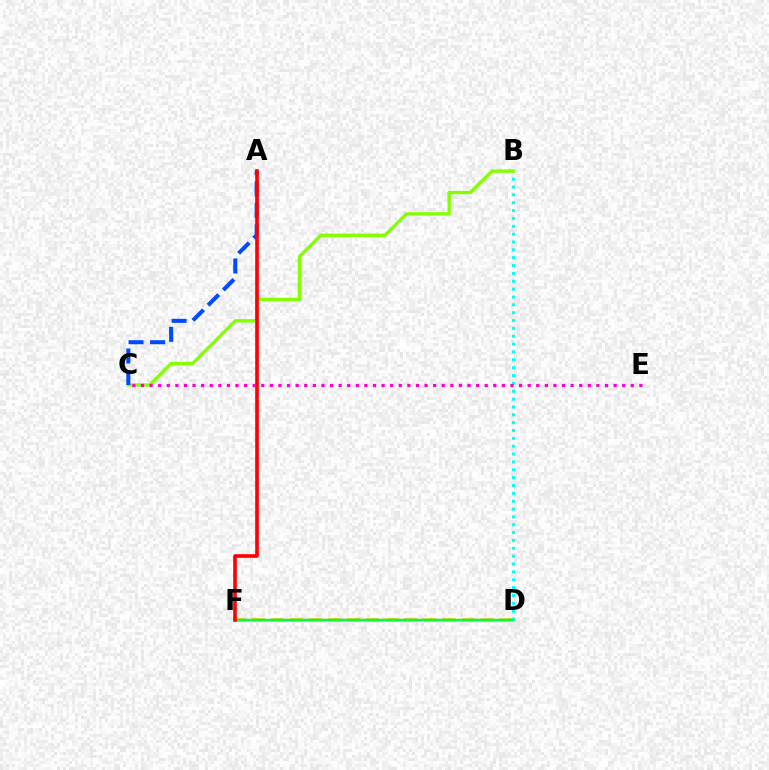{('D', 'F'): [{'color': '#7200ff', 'line_style': 'dotted', 'thickness': 1.52}, {'color': '#ffbd00', 'line_style': 'dashed', 'thickness': 2.59}, {'color': '#00ff39', 'line_style': 'solid', 'thickness': 1.74}], ('B', 'D'): [{'color': '#00fff6', 'line_style': 'dotted', 'thickness': 2.13}], ('B', 'C'): [{'color': '#84ff00', 'line_style': 'solid', 'thickness': 2.41}], ('A', 'C'): [{'color': '#004bff', 'line_style': 'dashed', 'thickness': 2.92}], ('A', 'F'): [{'color': '#ff0000', 'line_style': 'solid', 'thickness': 2.61}], ('C', 'E'): [{'color': '#ff00cf', 'line_style': 'dotted', 'thickness': 2.33}]}